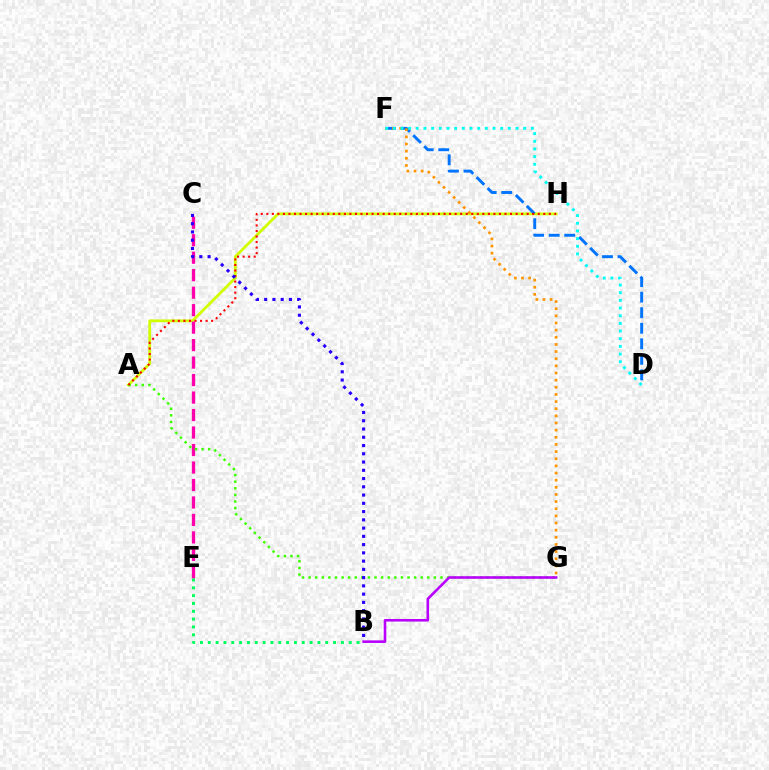{('A', 'H'): [{'color': '#d1ff00', 'line_style': 'solid', 'thickness': 2.01}, {'color': '#ff0000', 'line_style': 'dotted', 'thickness': 1.51}], ('C', 'E'): [{'color': '#ff00ac', 'line_style': 'dashed', 'thickness': 2.38}], ('D', 'F'): [{'color': '#0074ff', 'line_style': 'dashed', 'thickness': 2.11}, {'color': '#00fff6', 'line_style': 'dotted', 'thickness': 2.08}], ('F', 'G'): [{'color': '#ff9400', 'line_style': 'dotted', 'thickness': 1.94}], ('A', 'G'): [{'color': '#3dff00', 'line_style': 'dotted', 'thickness': 1.79}], ('B', 'E'): [{'color': '#00ff5c', 'line_style': 'dotted', 'thickness': 2.13}], ('B', 'G'): [{'color': '#b900ff', 'line_style': 'solid', 'thickness': 1.86}], ('B', 'C'): [{'color': '#2500ff', 'line_style': 'dotted', 'thickness': 2.24}]}